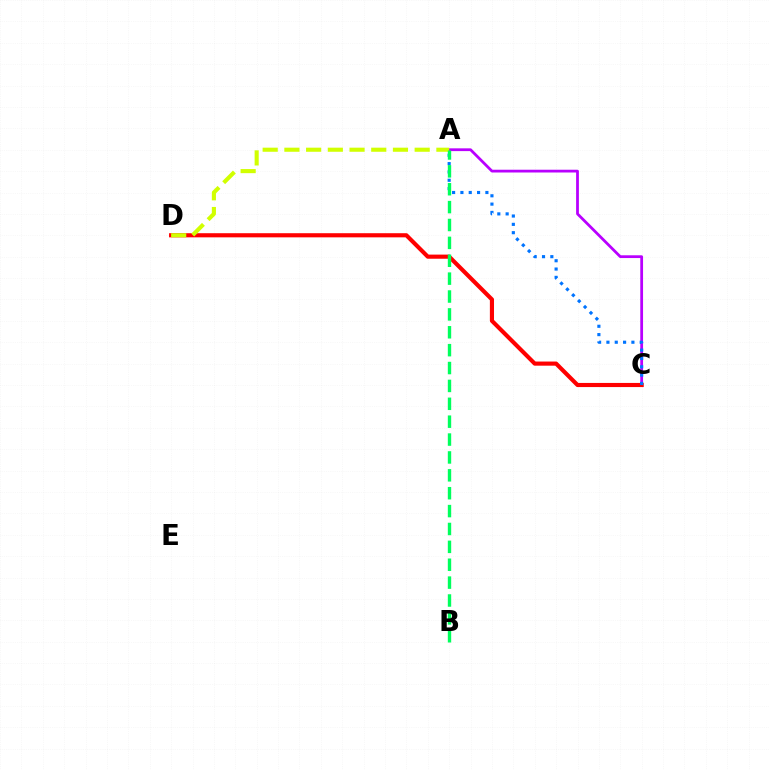{('A', 'C'): [{'color': '#b900ff', 'line_style': 'solid', 'thickness': 1.99}, {'color': '#0074ff', 'line_style': 'dotted', 'thickness': 2.26}], ('C', 'D'): [{'color': '#ff0000', 'line_style': 'solid', 'thickness': 2.98}], ('A', 'D'): [{'color': '#d1ff00', 'line_style': 'dashed', 'thickness': 2.95}], ('A', 'B'): [{'color': '#00ff5c', 'line_style': 'dashed', 'thickness': 2.43}]}